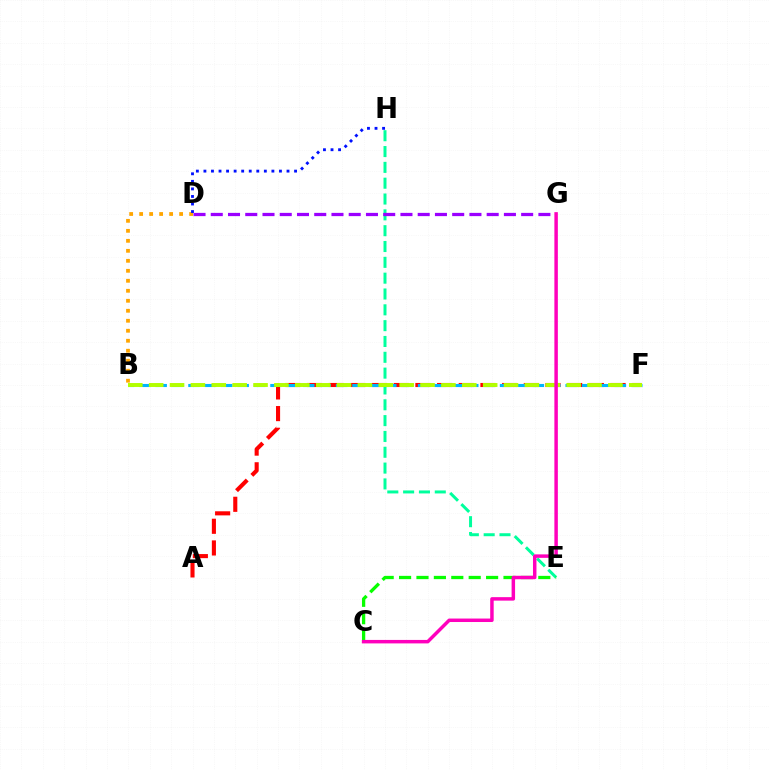{('A', 'F'): [{'color': '#ff0000', 'line_style': 'dashed', 'thickness': 2.95}], ('B', 'F'): [{'color': '#00b5ff', 'line_style': 'dashed', 'thickness': 2.23}, {'color': '#b3ff00', 'line_style': 'dashed', 'thickness': 2.84}], ('B', 'D'): [{'color': '#ffa500', 'line_style': 'dotted', 'thickness': 2.71}], ('E', 'H'): [{'color': '#00ff9d', 'line_style': 'dashed', 'thickness': 2.15}], ('D', 'H'): [{'color': '#0010ff', 'line_style': 'dotted', 'thickness': 2.05}], ('C', 'E'): [{'color': '#08ff00', 'line_style': 'dashed', 'thickness': 2.36}], ('D', 'G'): [{'color': '#9b00ff', 'line_style': 'dashed', 'thickness': 2.34}], ('C', 'G'): [{'color': '#ff00bd', 'line_style': 'solid', 'thickness': 2.5}]}